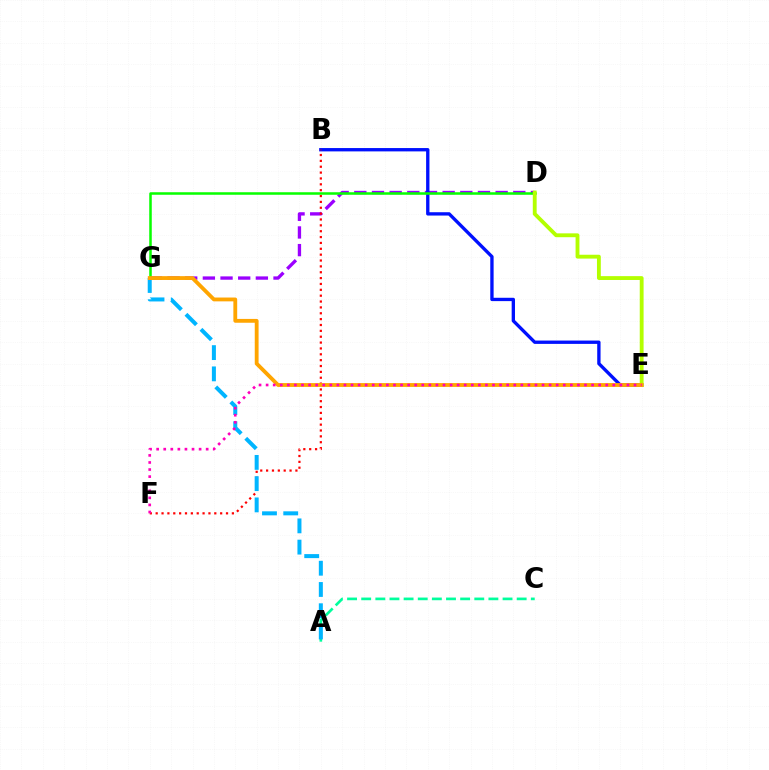{('D', 'G'): [{'color': '#9b00ff', 'line_style': 'dashed', 'thickness': 2.4}, {'color': '#08ff00', 'line_style': 'solid', 'thickness': 1.81}], ('B', 'E'): [{'color': '#0010ff', 'line_style': 'solid', 'thickness': 2.4}], ('B', 'F'): [{'color': '#ff0000', 'line_style': 'dotted', 'thickness': 1.59}], ('A', 'C'): [{'color': '#00ff9d', 'line_style': 'dashed', 'thickness': 1.92}], ('A', 'G'): [{'color': '#00b5ff', 'line_style': 'dashed', 'thickness': 2.89}], ('D', 'E'): [{'color': '#b3ff00', 'line_style': 'solid', 'thickness': 2.77}], ('E', 'G'): [{'color': '#ffa500', 'line_style': 'solid', 'thickness': 2.75}], ('E', 'F'): [{'color': '#ff00bd', 'line_style': 'dotted', 'thickness': 1.92}]}